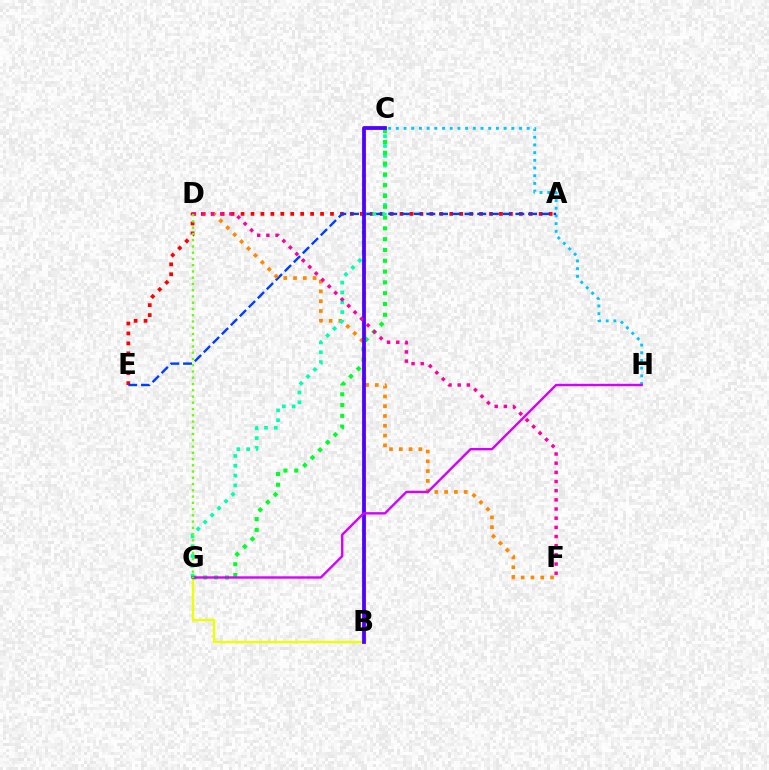{('A', 'E'): [{'color': '#ff0000', 'line_style': 'dotted', 'thickness': 2.7}, {'color': '#003fff', 'line_style': 'dashed', 'thickness': 1.73}], ('C', 'H'): [{'color': '#00c7ff', 'line_style': 'dotted', 'thickness': 2.09}], ('B', 'G'): [{'color': '#eeff00', 'line_style': 'solid', 'thickness': 1.7}], ('D', 'F'): [{'color': '#ff8800', 'line_style': 'dotted', 'thickness': 2.66}, {'color': '#ff00a0', 'line_style': 'dotted', 'thickness': 2.49}], ('C', 'G'): [{'color': '#00ffaf', 'line_style': 'dotted', 'thickness': 2.67}, {'color': '#00ff27', 'line_style': 'dotted', 'thickness': 2.93}], ('B', 'C'): [{'color': '#4f00ff', 'line_style': 'solid', 'thickness': 2.73}], ('G', 'H'): [{'color': '#d600ff', 'line_style': 'solid', 'thickness': 1.71}], ('D', 'G'): [{'color': '#66ff00', 'line_style': 'dotted', 'thickness': 1.7}]}